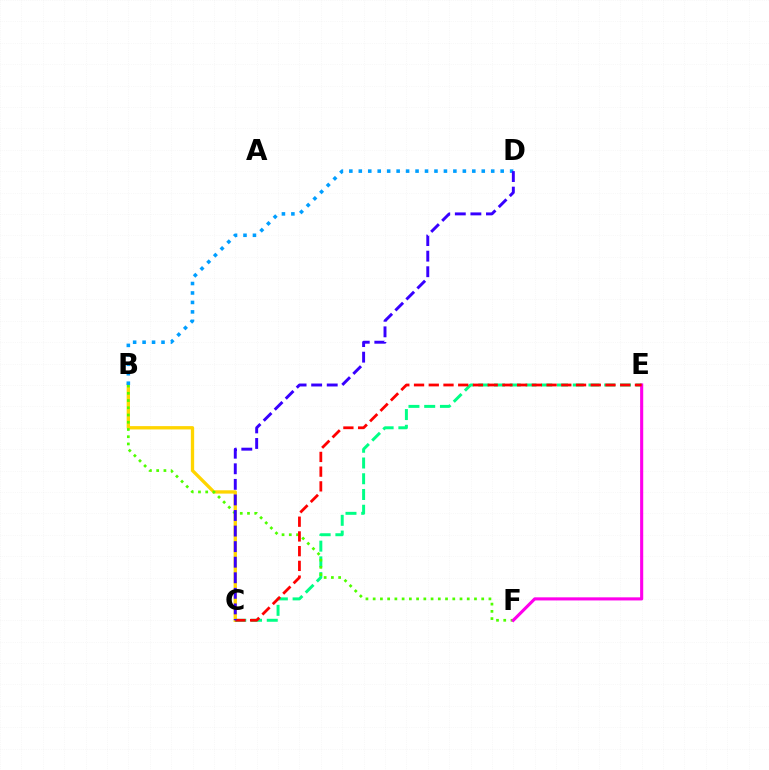{('B', 'C'): [{'color': '#ffd500', 'line_style': 'solid', 'thickness': 2.39}], ('C', 'E'): [{'color': '#00ff86', 'line_style': 'dashed', 'thickness': 2.14}, {'color': '#ff0000', 'line_style': 'dashed', 'thickness': 2.0}], ('B', 'F'): [{'color': '#4fff00', 'line_style': 'dotted', 'thickness': 1.97}], ('E', 'F'): [{'color': '#ff00ed', 'line_style': 'solid', 'thickness': 2.24}], ('B', 'D'): [{'color': '#009eff', 'line_style': 'dotted', 'thickness': 2.57}], ('C', 'D'): [{'color': '#3700ff', 'line_style': 'dashed', 'thickness': 2.11}]}